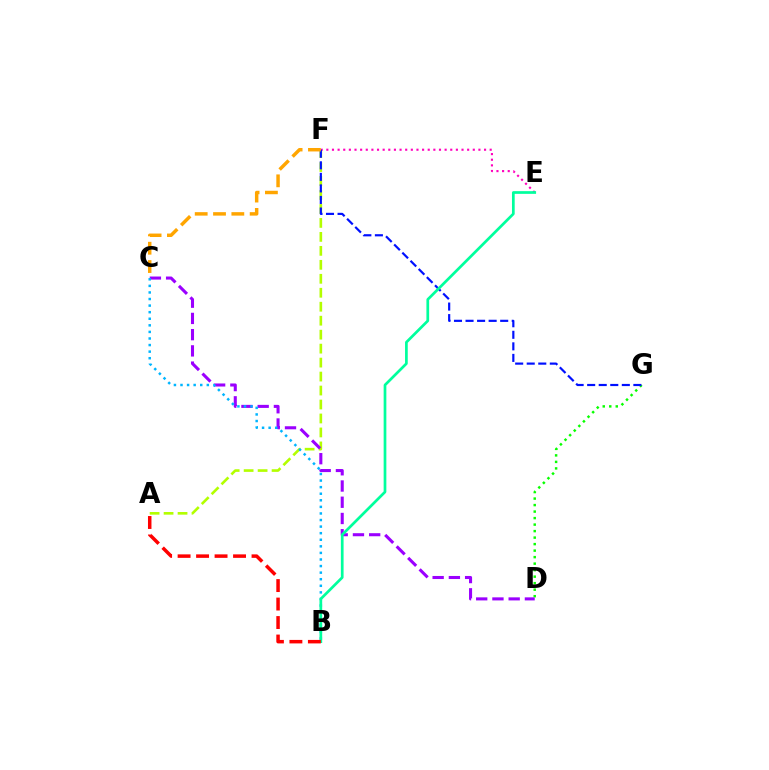{('D', 'G'): [{'color': '#08ff00', 'line_style': 'dotted', 'thickness': 1.77}], ('A', 'F'): [{'color': '#b3ff00', 'line_style': 'dashed', 'thickness': 1.9}], ('C', 'D'): [{'color': '#9b00ff', 'line_style': 'dashed', 'thickness': 2.21}], ('B', 'C'): [{'color': '#00b5ff', 'line_style': 'dotted', 'thickness': 1.79}], ('E', 'F'): [{'color': '#ff00bd', 'line_style': 'dotted', 'thickness': 1.53}], ('F', 'G'): [{'color': '#0010ff', 'line_style': 'dashed', 'thickness': 1.57}], ('B', 'E'): [{'color': '#00ff9d', 'line_style': 'solid', 'thickness': 1.95}], ('A', 'B'): [{'color': '#ff0000', 'line_style': 'dashed', 'thickness': 2.51}], ('C', 'F'): [{'color': '#ffa500', 'line_style': 'dashed', 'thickness': 2.49}]}